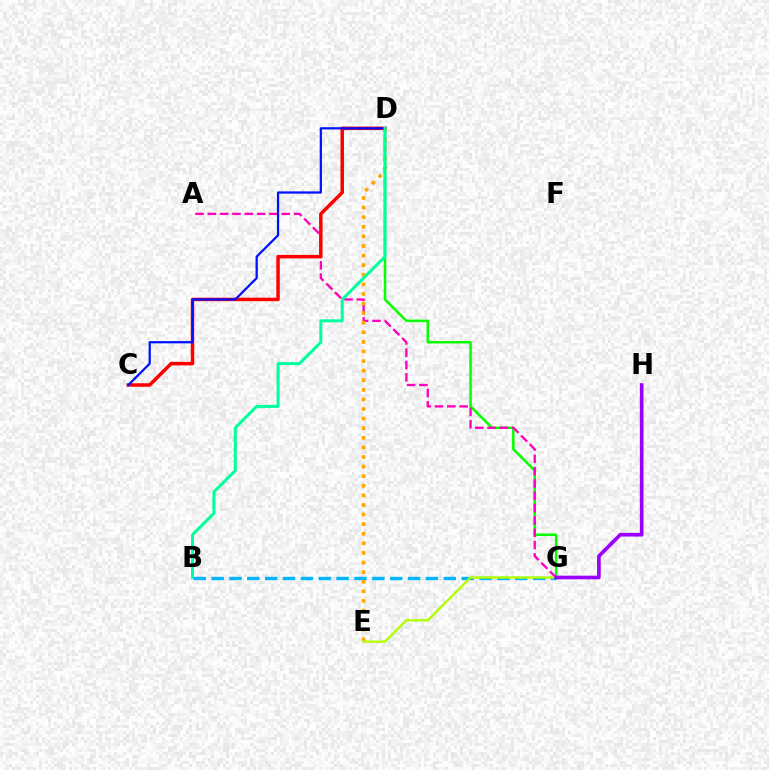{('D', 'G'): [{'color': '#08ff00', 'line_style': 'solid', 'thickness': 1.81}], ('A', 'G'): [{'color': '#ff00bd', 'line_style': 'dashed', 'thickness': 1.67}], ('C', 'D'): [{'color': '#ff0000', 'line_style': 'solid', 'thickness': 2.52}, {'color': '#0010ff', 'line_style': 'solid', 'thickness': 1.61}], ('B', 'G'): [{'color': '#00b5ff', 'line_style': 'dashed', 'thickness': 2.43}], ('D', 'E'): [{'color': '#ffa500', 'line_style': 'dotted', 'thickness': 2.61}], ('E', 'G'): [{'color': '#b3ff00', 'line_style': 'solid', 'thickness': 1.71}], ('B', 'D'): [{'color': '#00ff9d', 'line_style': 'solid', 'thickness': 2.16}], ('G', 'H'): [{'color': '#9b00ff', 'line_style': 'solid', 'thickness': 2.63}]}